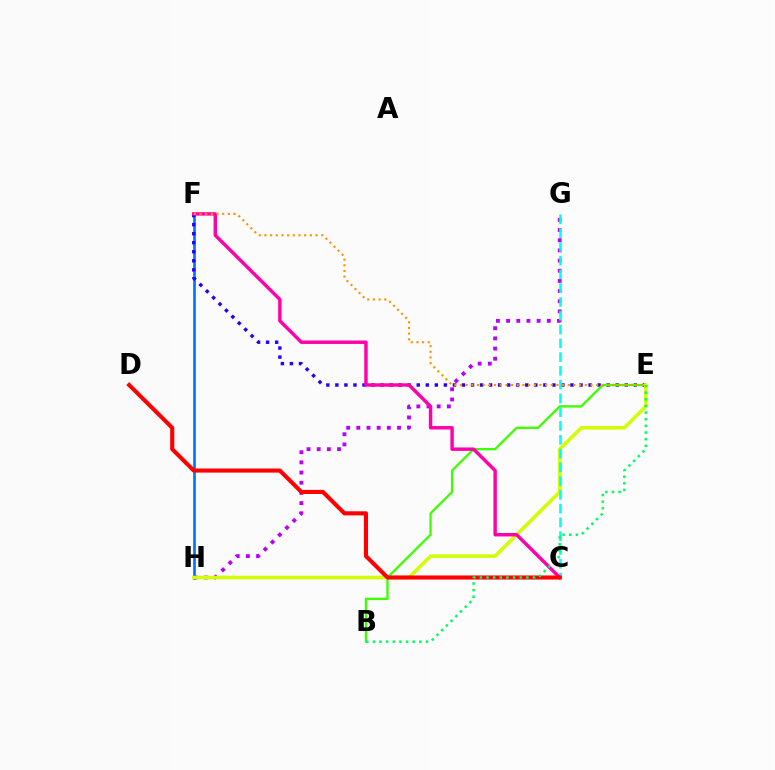{('F', 'H'): [{'color': '#0074ff', 'line_style': 'solid', 'thickness': 1.92}], ('E', 'F'): [{'color': '#2500ff', 'line_style': 'dotted', 'thickness': 2.46}, {'color': '#ff9400', 'line_style': 'dotted', 'thickness': 1.54}], ('B', 'E'): [{'color': '#3dff00', 'line_style': 'solid', 'thickness': 1.67}, {'color': '#00ff5c', 'line_style': 'dotted', 'thickness': 1.8}], ('G', 'H'): [{'color': '#b900ff', 'line_style': 'dotted', 'thickness': 2.76}], ('E', 'H'): [{'color': '#d1ff00', 'line_style': 'solid', 'thickness': 2.54}], ('C', 'G'): [{'color': '#00fff6', 'line_style': 'dashed', 'thickness': 1.87}], ('C', 'F'): [{'color': '#ff00ac', 'line_style': 'solid', 'thickness': 2.47}], ('C', 'D'): [{'color': '#ff0000', 'line_style': 'solid', 'thickness': 2.94}]}